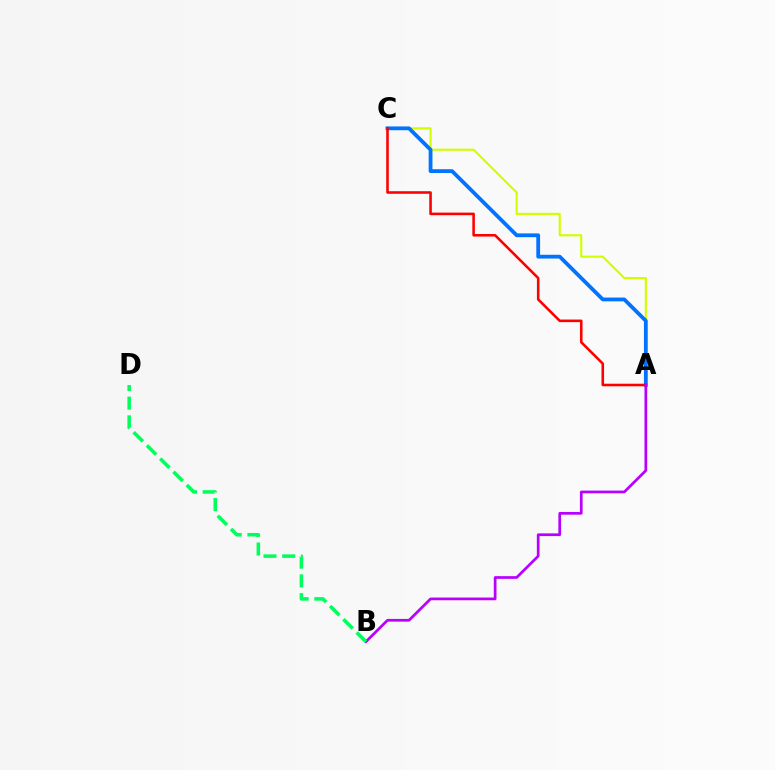{('A', 'C'): [{'color': '#d1ff00', 'line_style': 'solid', 'thickness': 1.55}, {'color': '#0074ff', 'line_style': 'solid', 'thickness': 2.73}, {'color': '#ff0000', 'line_style': 'solid', 'thickness': 1.86}], ('A', 'B'): [{'color': '#b900ff', 'line_style': 'solid', 'thickness': 1.95}], ('B', 'D'): [{'color': '#00ff5c', 'line_style': 'dashed', 'thickness': 2.54}]}